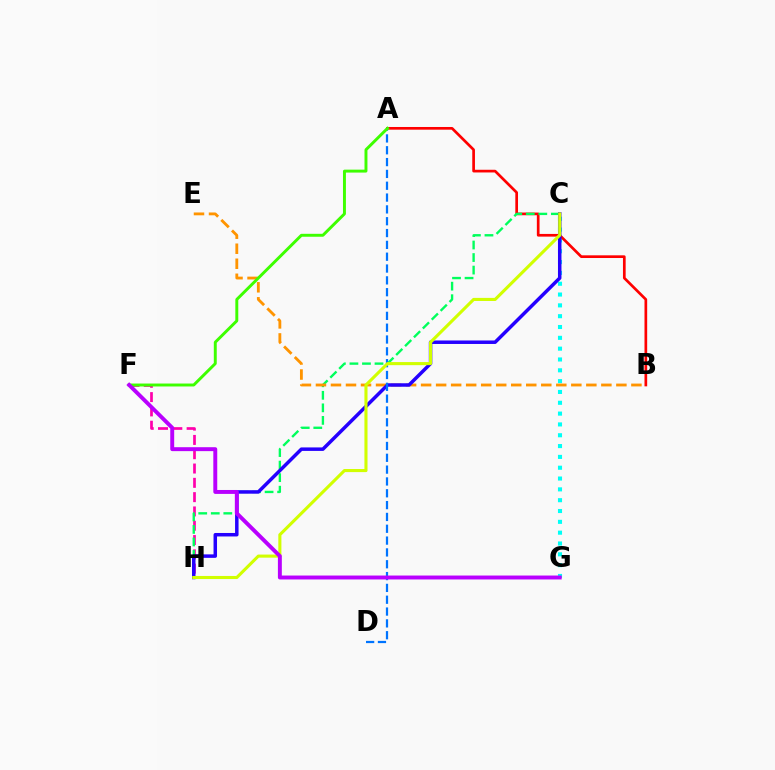{('C', 'G'): [{'color': '#00fff6', 'line_style': 'dotted', 'thickness': 2.94}], ('A', 'B'): [{'color': '#ff0000', 'line_style': 'solid', 'thickness': 1.94}], ('F', 'H'): [{'color': '#ff00ac', 'line_style': 'dashed', 'thickness': 1.94}], ('C', 'H'): [{'color': '#00ff5c', 'line_style': 'dashed', 'thickness': 1.7}, {'color': '#2500ff', 'line_style': 'solid', 'thickness': 2.51}, {'color': '#d1ff00', 'line_style': 'solid', 'thickness': 2.22}], ('B', 'E'): [{'color': '#ff9400', 'line_style': 'dashed', 'thickness': 2.04}], ('A', 'D'): [{'color': '#0074ff', 'line_style': 'dashed', 'thickness': 1.61}], ('A', 'F'): [{'color': '#3dff00', 'line_style': 'solid', 'thickness': 2.11}], ('F', 'G'): [{'color': '#b900ff', 'line_style': 'solid', 'thickness': 2.83}]}